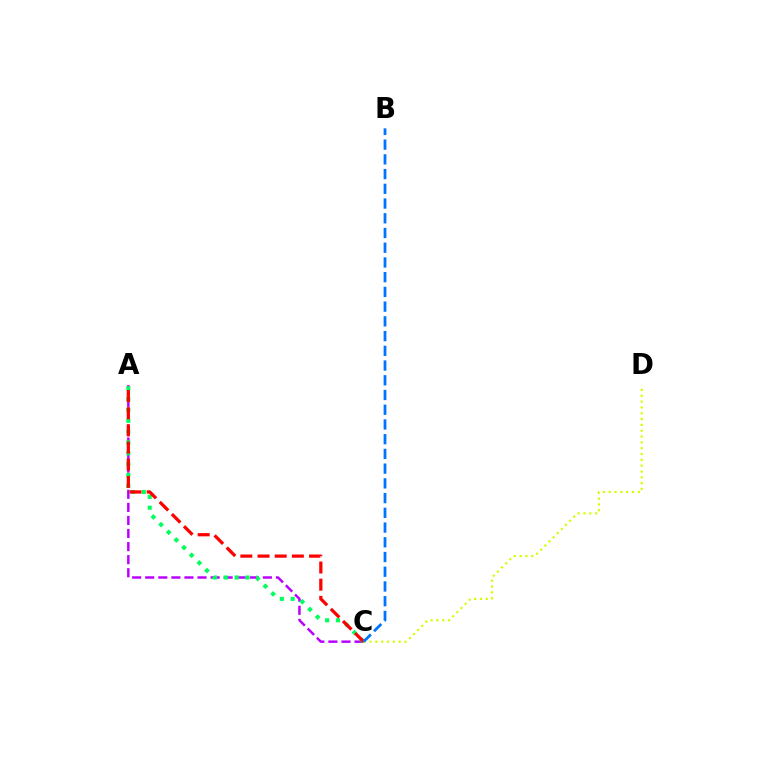{('A', 'C'): [{'color': '#b900ff', 'line_style': 'dashed', 'thickness': 1.78}, {'color': '#00ff5c', 'line_style': 'dotted', 'thickness': 2.94}, {'color': '#ff0000', 'line_style': 'dashed', 'thickness': 2.33}], ('C', 'D'): [{'color': '#d1ff00', 'line_style': 'dotted', 'thickness': 1.58}], ('B', 'C'): [{'color': '#0074ff', 'line_style': 'dashed', 'thickness': 2.0}]}